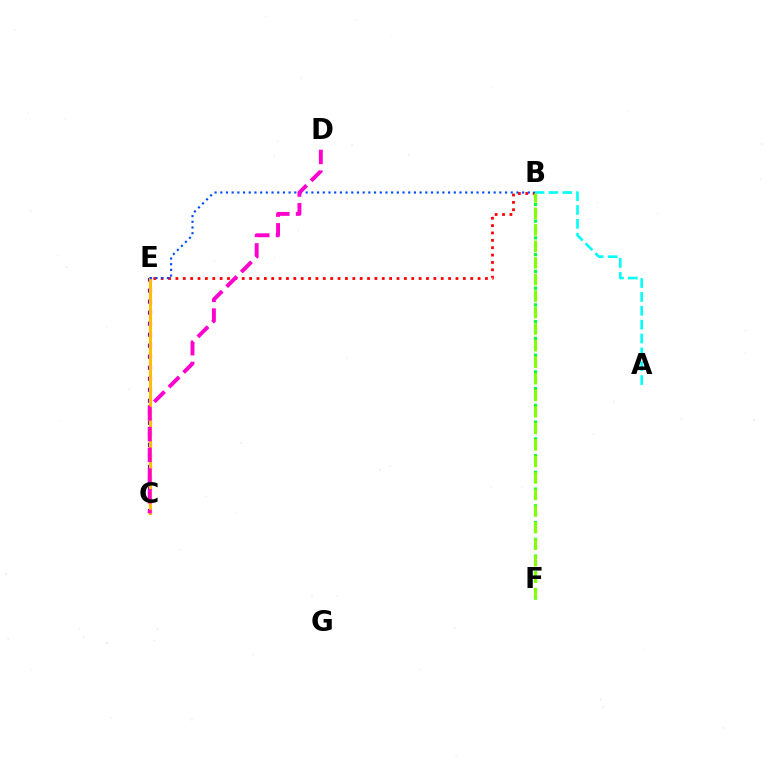{('B', 'E'): [{'color': '#ff0000', 'line_style': 'dotted', 'thickness': 2.0}, {'color': '#004bff', 'line_style': 'dotted', 'thickness': 1.55}], ('A', 'B'): [{'color': '#00fff6', 'line_style': 'dashed', 'thickness': 1.88}], ('B', 'F'): [{'color': '#00ff39', 'line_style': 'dotted', 'thickness': 2.27}, {'color': '#84ff00', 'line_style': 'dashed', 'thickness': 2.25}], ('C', 'E'): [{'color': '#7200ff', 'line_style': 'dotted', 'thickness': 2.99}, {'color': '#ffbd00', 'line_style': 'solid', 'thickness': 2.21}], ('C', 'D'): [{'color': '#ff00cf', 'line_style': 'dashed', 'thickness': 2.82}]}